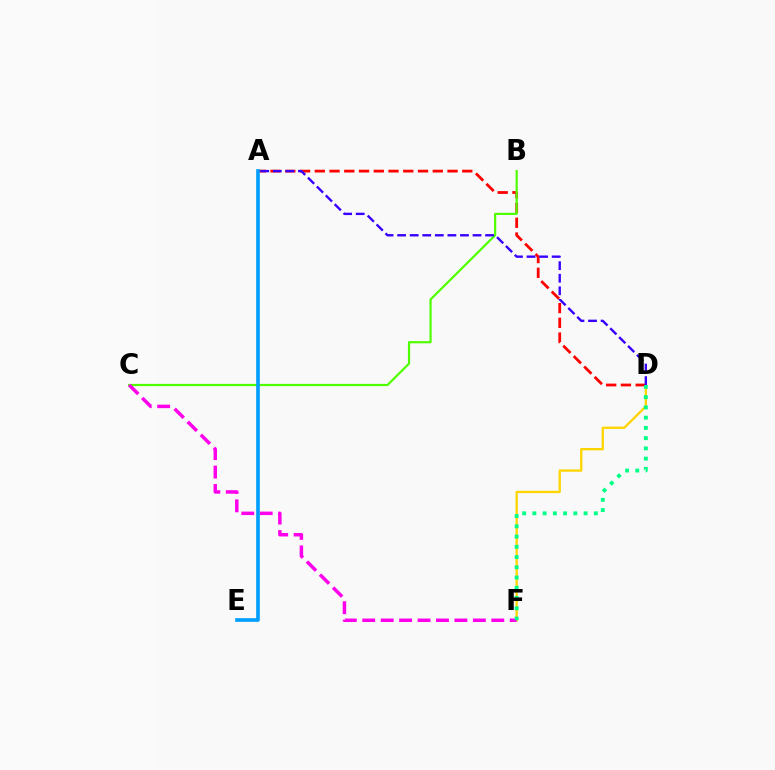{('D', 'F'): [{'color': '#ffd500', 'line_style': 'solid', 'thickness': 1.68}, {'color': '#00ff86', 'line_style': 'dotted', 'thickness': 2.78}], ('A', 'D'): [{'color': '#ff0000', 'line_style': 'dashed', 'thickness': 2.0}, {'color': '#3700ff', 'line_style': 'dashed', 'thickness': 1.71}], ('B', 'C'): [{'color': '#4fff00', 'line_style': 'solid', 'thickness': 1.58}], ('C', 'F'): [{'color': '#ff00ed', 'line_style': 'dashed', 'thickness': 2.5}], ('A', 'E'): [{'color': '#009eff', 'line_style': 'solid', 'thickness': 2.63}]}